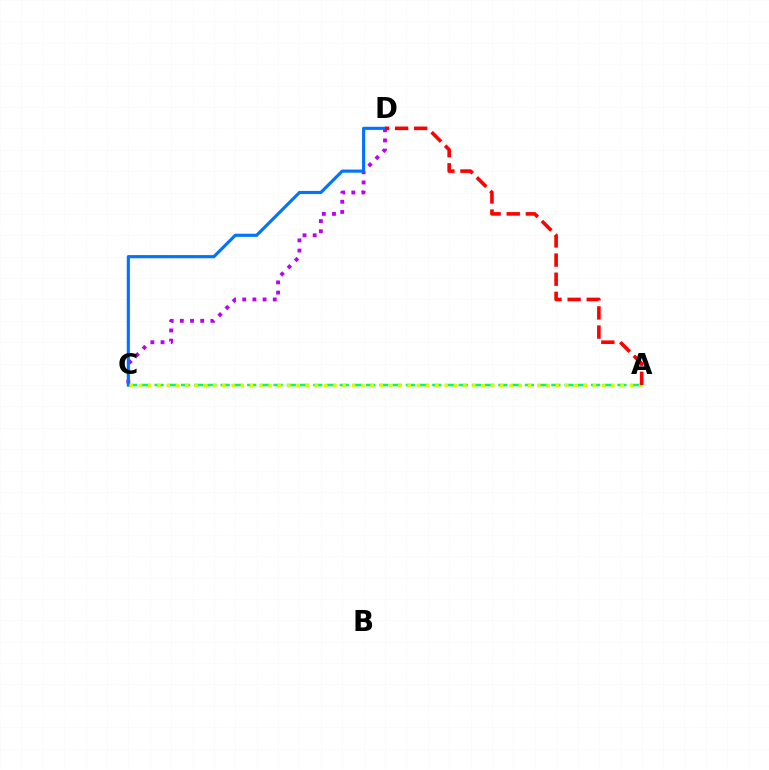{('C', 'D'): [{'color': '#b900ff', 'line_style': 'dotted', 'thickness': 2.76}, {'color': '#0074ff', 'line_style': 'solid', 'thickness': 2.27}], ('A', 'C'): [{'color': '#00ff5c', 'line_style': 'dashed', 'thickness': 1.8}, {'color': '#d1ff00', 'line_style': 'dotted', 'thickness': 2.52}], ('A', 'D'): [{'color': '#ff0000', 'line_style': 'dashed', 'thickness': 2.6}]}